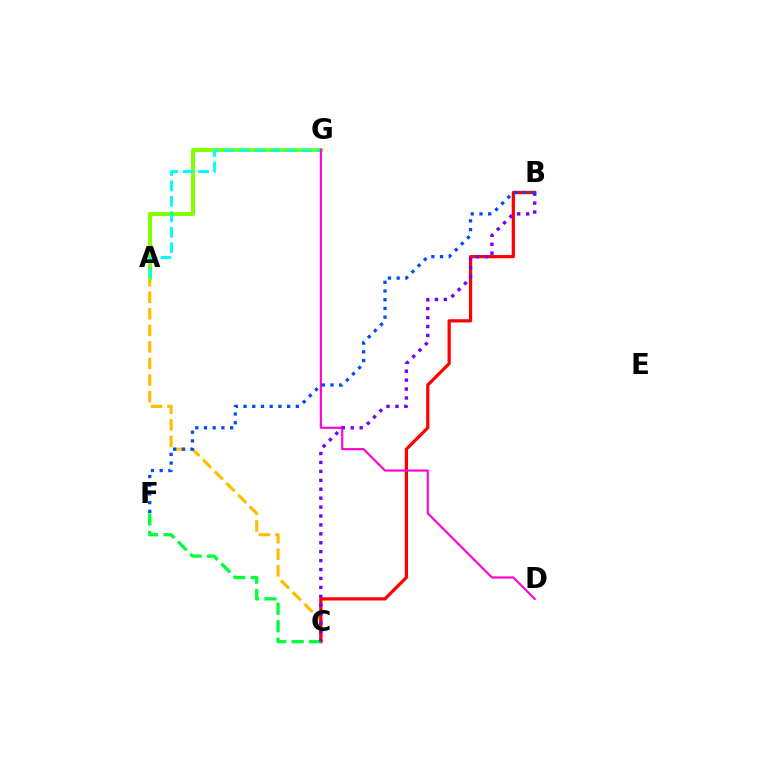{('A', 'C'): [{'color': '#ffbd00', 'line_style': 'dashed', 'thickness': 2.25}], ('A', 'G'): [{'color': '#84ff00', 'line_style': 'solid', 'thickness': 2.94}, {'color': '#00fff6', 'line_style': 'dashed', 'thickness': 2.1}], ('B', 'C'): [{'color': '#ff0000', 'line_style': 'solid', 'thickness': 2.32}, {'color': '#7200ff', 'line_style': 'dotted', 'thickness': 2.43}], ('C', 'F'): [{'color': '#00ff39', 'line_style': 'dashed', 'thickness': 2.38}], ('D', 'G'): [{'color': '#ff00cf', 'line_style': 'solid', 'thickness': 1.54}], ('B', 'F'): [{'color': '#004bff', 'line_style': 'dotted', 'thickness': 2.37}]}